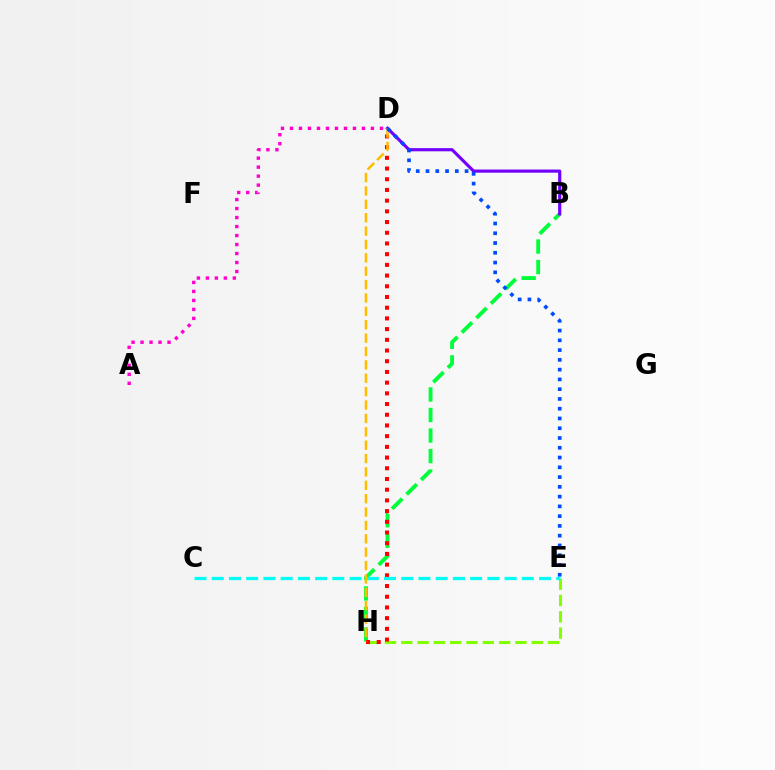{('B', 'H'): [{'color': '#00ff39', 'line_style': 'dashed', 'thickness': 2.79}], ('E', 'H'): [{'color': '#84ff00', 'line_style': 'dashed', 'thickness': 2.22}], ('D', 'H'): [{'color': '#ff0000', 'line_style': 'dotted', 'thickness': 2.91}, {'color': '#ffbd00', 'line_style': 'dashed', 'thickness': 1.82}], ('C', 'E'): [{'color': '#00fff6', 'line_style': 'dashed', 'thickness': 2.34}], ('B', 'D'): [{'color': '#7200ff', 'line_style': 'solid', 'thickness': 2.28}], ('D', 'E'): [{'color': '#004bff', 'line_style': 'dotted', 'thickness': 2.65}], ('A', 'D'): [{'color': '#ff00cf', 'line_style': 'dotted', 'thickness': 2.44}]}